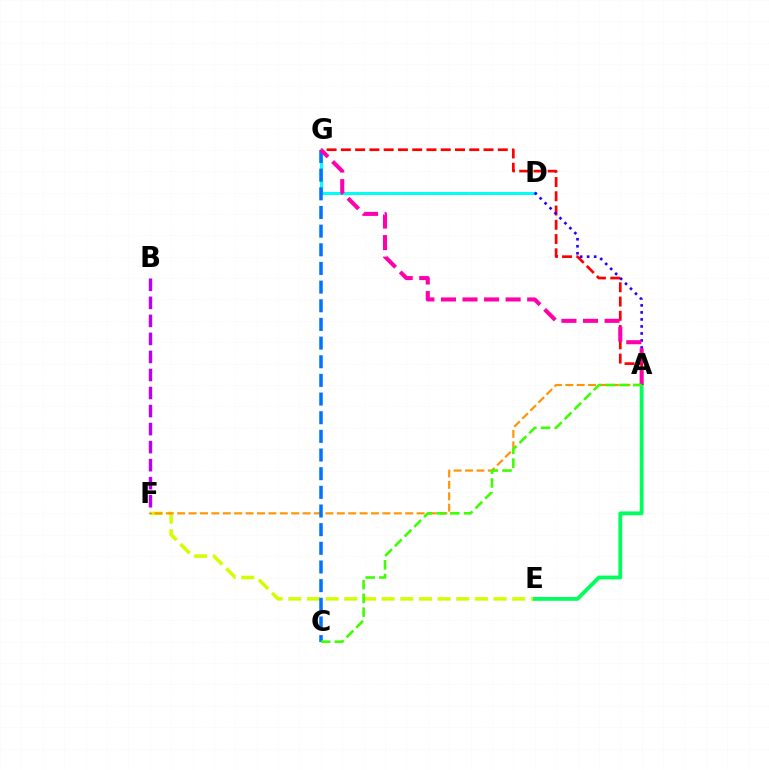{('E', 'F'): [{'color': '#d1ff00', 'line_style': 'dashed', 'thickness': 2.53}], ('A', 'G'): [{'color': '#ff0000', 'line_style': 'dashed', 'thickness': 1.94}, {'color': '#ff00ac', 'line_style': 'dashed', 'thickness': 2.93}], ('A', 'E'): [{'color': '#00ff5c', 'line_style': 'solid', 'thickness': 2.75}], ('D', 'G'): [{'color': '#00fff6', 'line_style': 'solid', 'thickness': 2.18}], ('B', 'F'): [{'color': '#b900ff', 'line_style': 'dashed', 'thickness': 2.45}], ('A', 'D'): [{'color': '#2500ff', 'line_style': 'dotted', 'thickness': 1.91}], ('A', 'F'): [{'color': '#ff9400', 'line_style': 'dashed', 'thickness': 1.55}], ('C', 'G'): [{'color': '#0074ff', 'line_style': 'dashed', 'thickness': 2.53}], ('A', 'C'): [{'color': '#3dff00', 'line_style': 'dashed', 'thickness': 1.87}]}